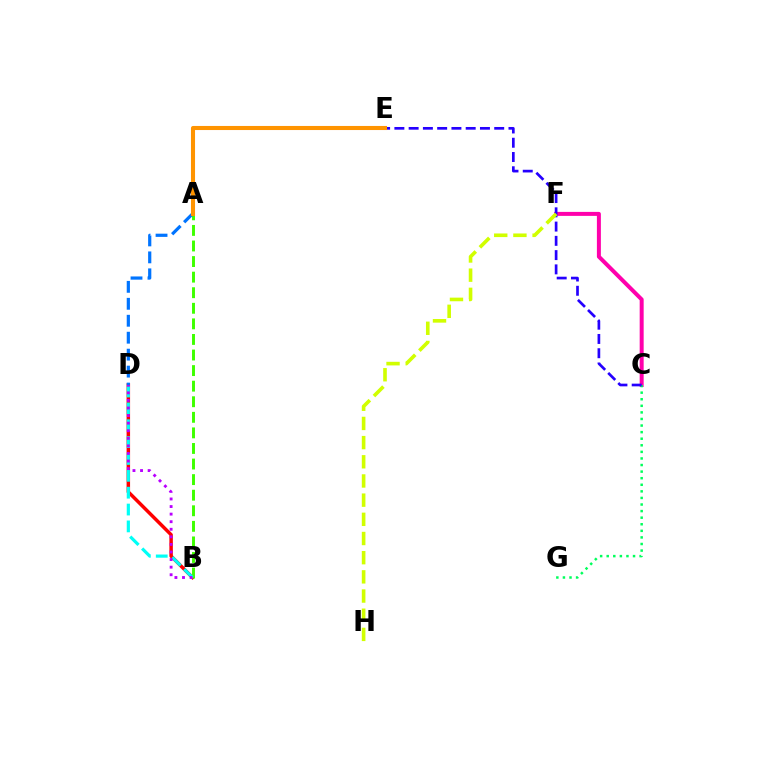{('B', 'D'): [{'color': '#ff0000', 'line_style': 'solid', 'thickness': 2.5}, {'color': '#00fff6', 'line_style': 'dashed', 'thickness': 2.29}, {'color': '#b900ff', 'line_style': 'dotted', 'thickness': 2.06}], ('A', 'B'): [{'color': '#3dff00', 'line_style': 'dashed', 'thickness': 2.12}], ('C', 'F'): [{'color': '#ff00ac', 'line_style': 'solid', 'thickness': 2.87}], ('A', 'D'): [{'color': '#0074ff', 'line_style': 'dashed', 'thickness': 2.3}], ('C', 'G'): [{'color': '#00ff5c', 'line_style': 'dotted', 'thickness': 1.79}], ('C', 'E'): [{'color': '#2500ff', 'line_style': 'dashed', 'thickness': 1.94}], ('A', 'E'): [{'color': '#ff9400', 'line_style': 'solid', 'thickness': 2.94}], ('F', 'H'): [{'color': '#d1ff00', 'line_style': 'dashed', 'thickness': 2.61}]}